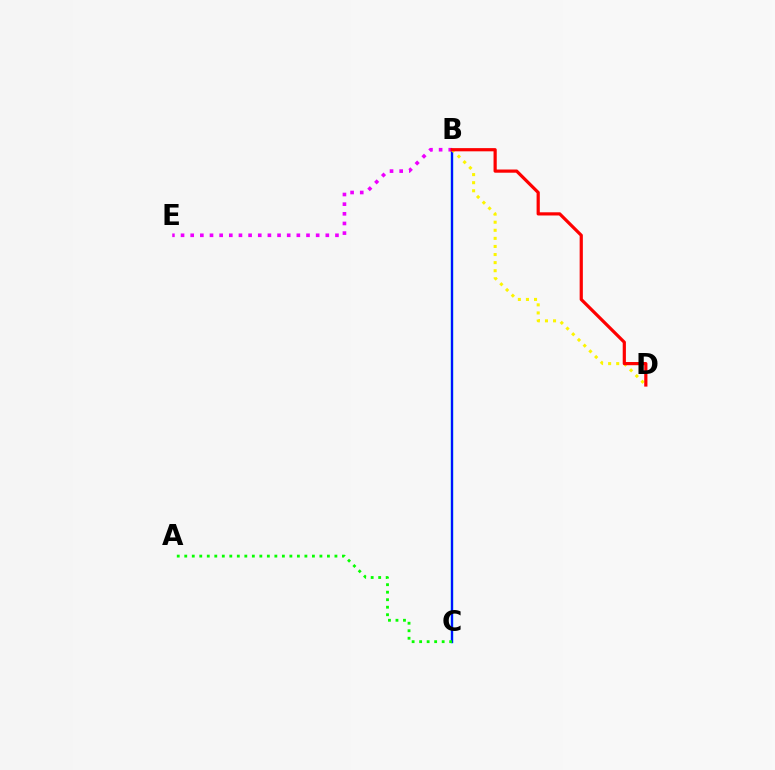{('B', 'C'): [{'color': '#00fff6', 'line_style': 'solid', 'thickness': 1.79}, {'color': '#0010ff', 'line_style': 'solid', 'thickness': 1.58}], ('A', 'C'): [{'color': '#08ff00', 'line_style': 'dotted', 'thickness': 2.04}], ('B', 'D'): [{'color': '#fcf500', 'line_style': 'dotted', 'thickness': 2.2}, {'color': '#ff0000', 'line_style': 'solid', 'thickness': 2.3}], ('B', 'E'): [{'color': '#ee00ff', 'line_style': 'dotted', 'thickness': 2.62}]}